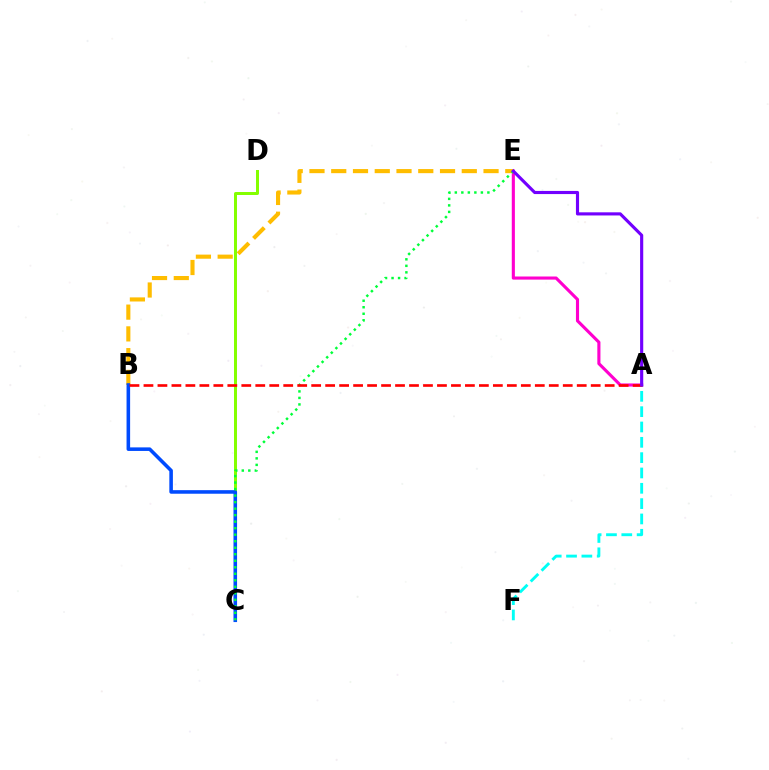{('A', 'E'): [{'color': '#ff00cf', 'line_style': 'solid', 'thickness': 2.24}, {'color': '#7200ff', 'line_style': 'solid', 'thickness': 2.26}], ('B', 'E'): [{'color': '#ffbd00', 'line_style': 'dashed', 'thickness': 2.96}], ('A', 'F'): [{'color': '#00fff6', 'line_style': 'dashed', 'thickness': 2.08}], ('C', 'D'): [{'color': '#84ff00', 'line_style': 'solid', 'thickness': 2.15}], ('B', 'C'): [{'color': '#004bff', 'line_style': 'solid', 'thickness': 2.57}], ('C', 'E'): [{'color': '#00ff39', 'line_style': 'dotted', 'thickness': 1.77}], ('A', 'B'): [{'color': '#ff0000', 'line_style': 'dashed', 'thickness': 1.9}]}